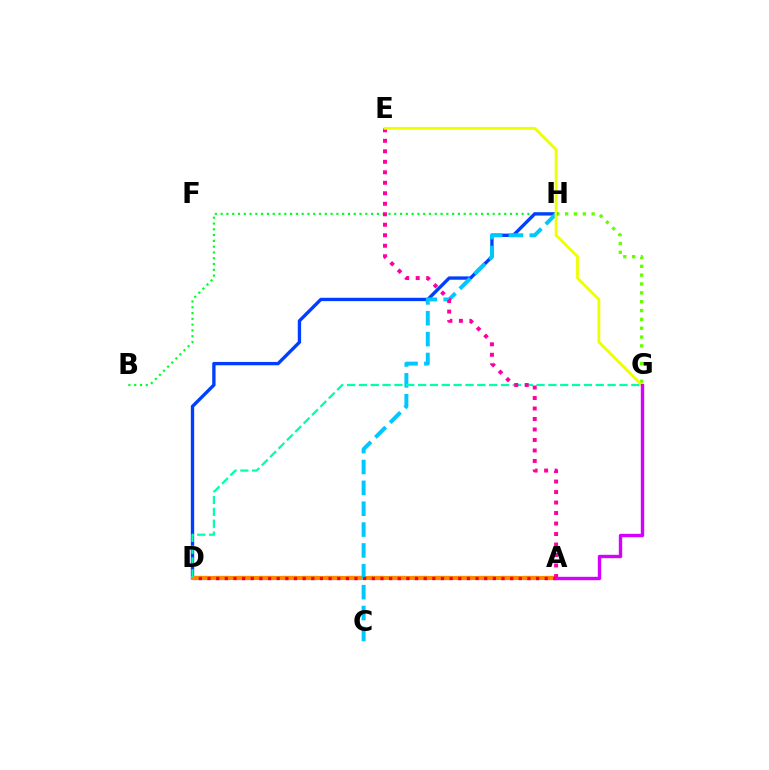{('G', 'H'): [{'color': '#66ff00', 'line_style': 'dotted', 'thickness': 2.4}], ('B', 'H'): [{'color': '#00ff27', 'line_style': 'dotted', 'thickness': 1.57}], ('D', 'H'): [{'color': '#003fff', 'line_style': 'solid', 'thickness': 2.41}], ('A', 'D'): [{'color': '#4f00ff', 'line_style': 'dashed', 'thickness': 2.99}, {'color': '#ff8800', 'line_style': 'solid', 'thickness': 2.9}, {'color': '#ff0000', 'line_style': 'dotted', 'thickness': 2.35}], ('C', 'H'): [{'color': '#00c7ff', 'line_style': 'dashed', 'thickness': 2.84}], ('D', 'G'): [{'color': '#00ffaf', 'line_style': 'dashed', 'thickness': 1.61}], ('A', 'E'): [{'color': '#ff00a0', 'line_style': 'dotted', 'thickness': 2.85}], ('E', 'G'): [{'color': '#eeff00', 'line_style': 'solid', 'thickness': 2.02}], ('A', 'G'): [{'color': '#d600ff', 'line_style': 'solid', 'thickness': 2.43}]}